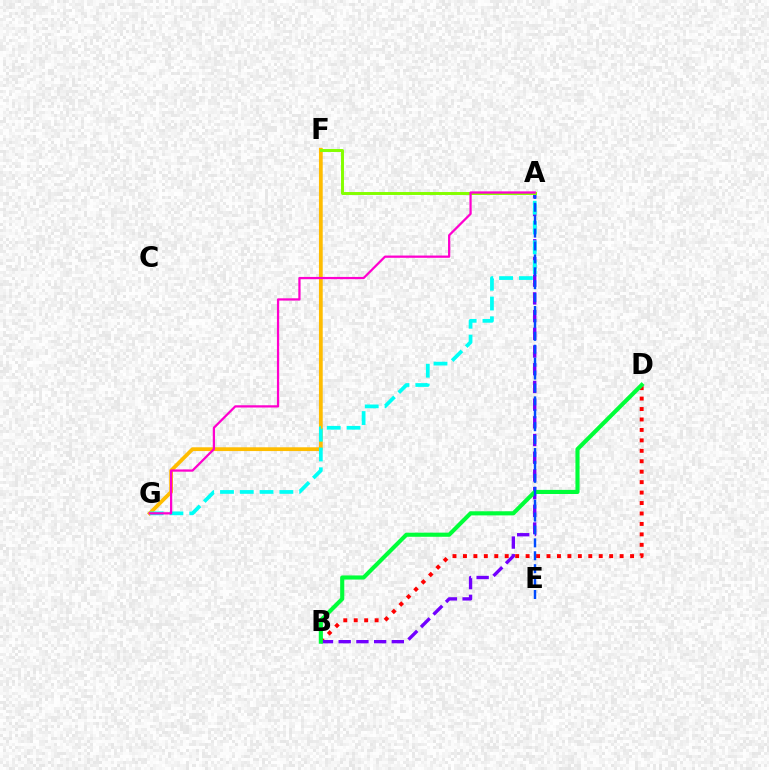{('F', 'G'): [{'color': '#ffbd00', 'line_style': 'solid', 'thickness': 2.72}], ('B', 'D'): [{'color': '#ff0000', 'line_style': 'dotted', 'thickness': 2.84}, {'color': '#00ff39', 'line_style': 'solid', 'thickness': 2.96}], ('A', 'B'): [{'color': '#7200ff', 'line_style': 'dashed', 'thickness': 2.4}], ('A', 'G'): [{'color': '#00fff6', 'line_style': 'dashed', 'thickness': 2.69}, {'color': '#ff00cf', 'line_style': 'solid', 'thickness': 1.62}], ('A', 'E'): [{'color': '#004bff', 'line_style': 'dashed', 'thickness': 1.75}], ('A', 'F'): [{'color': '#84ff00', 'line_style': 'solid', 'thickness': 2.13}]}